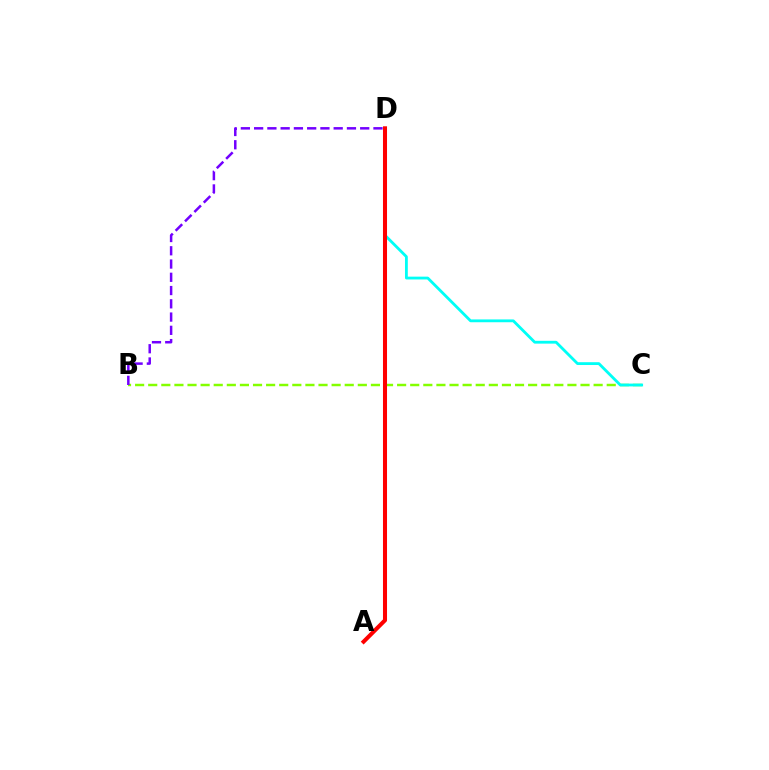{('B', 'C'): [{'color': '#84ff00', 'line_style': 'dashed', 'thickness': 1.78}], ('C', 'D'): [{'color': '#00fff6', 'line_style': 'solid', 'thickness': 2.03}], ('A', 'D'): [{'color': '#ff0000', 'line_style': 'solid', 'thickness': 2.91}], ('B', 'D'): [{'color': '#7200ff', 'line_style': 'dashed', 'thickness': 1.8}]}